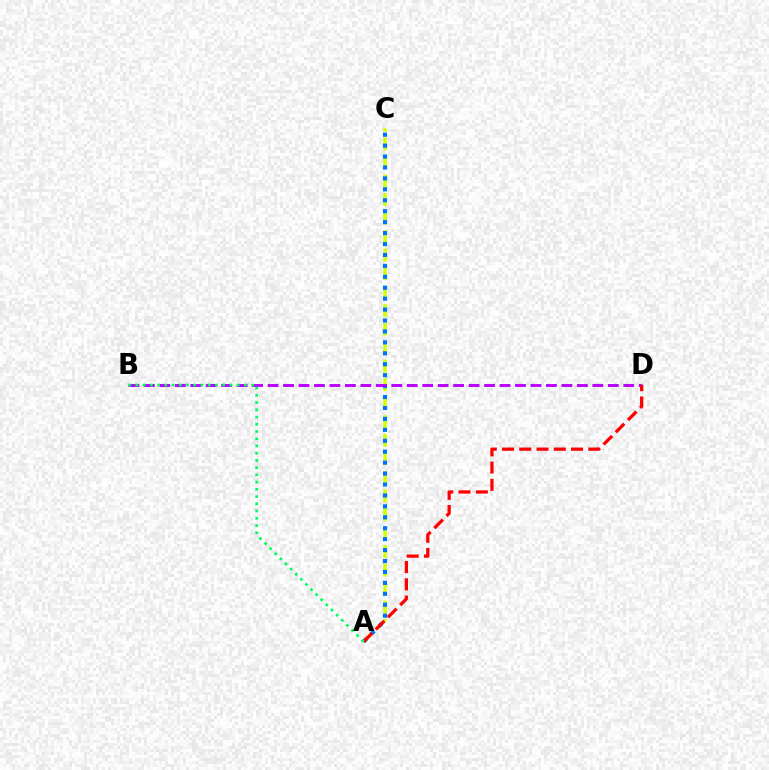{('A', 'C'): [{'color': '#d1ff00', 'line_style': 'dashed', 'thickness': 2.52}, {'color': '#0074ff', 'line_style': 'dotted', 'thickness': 2.97}], ('B', 'D'): [{'color': '#b900ff', 'line_style': 'dashed', 'thickness': 2.1}], ('A', 'D'): [{'color': '#ff0000', 'line_style': 'dashed', 'thickness': 2.34}], ('A', 'B'): [{'color': '#00ff5c', 'line_style': 'dotted', 'thickness': 1.96}]}